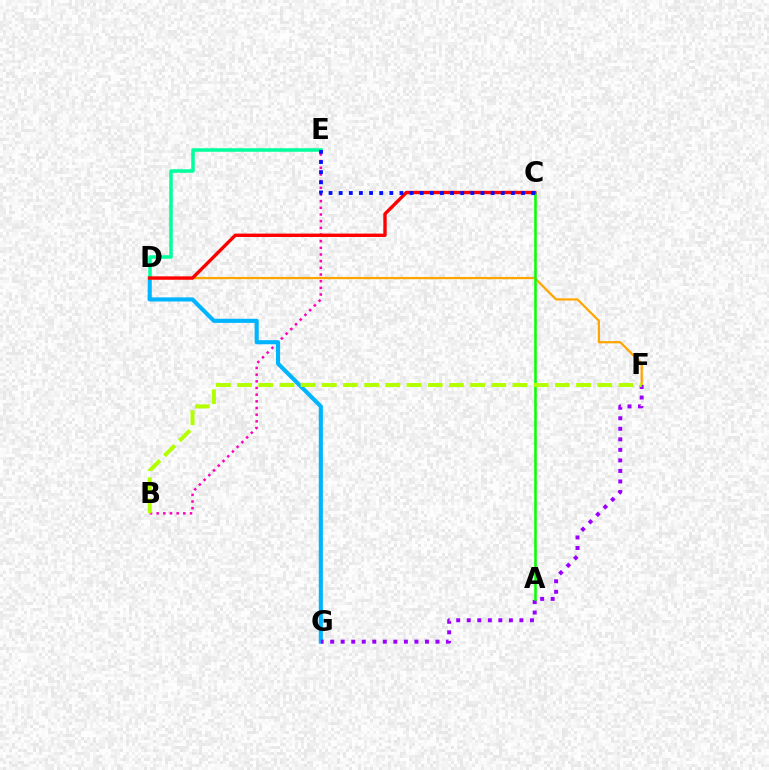{('D', 'F'): [{'color': '#ffa500', 'line_style': 'solid', 'thickness': 1.62}], ('B', 'E'): [{'color': '#ff00bd', 'line_style': 'dotted', 'thickness': 1.81}], ('D', 'G'): [{'color': '#00b5ff', 'line_style': 'solid', 'thickness': 2.95}], ('D', 'E'): [{'color': '#00ff9d', 'line_style': 'solid', 'thickness': 2.53}], ('F', 'G'): [{'color': '#9b00ff', 'line_style': 'dotted', 'thickness': 2.86}], ('A', 'C'): [{'color': '#08ff00', 'line_style': 'solid', 'thickness': 1.84}], ('C', 'D'): [{'color': '#ff0000', 'line_style': 'solid', 'thickness': 2.43}], ('B', 'F'): [{'color': '#b3ff00', 'line_style': 'dashed', 'thickness': 2.88}], ('C', 'E'): [{'color': '#0010ff', 'line_style': 'dotted', 'thickness': 2.75}]}